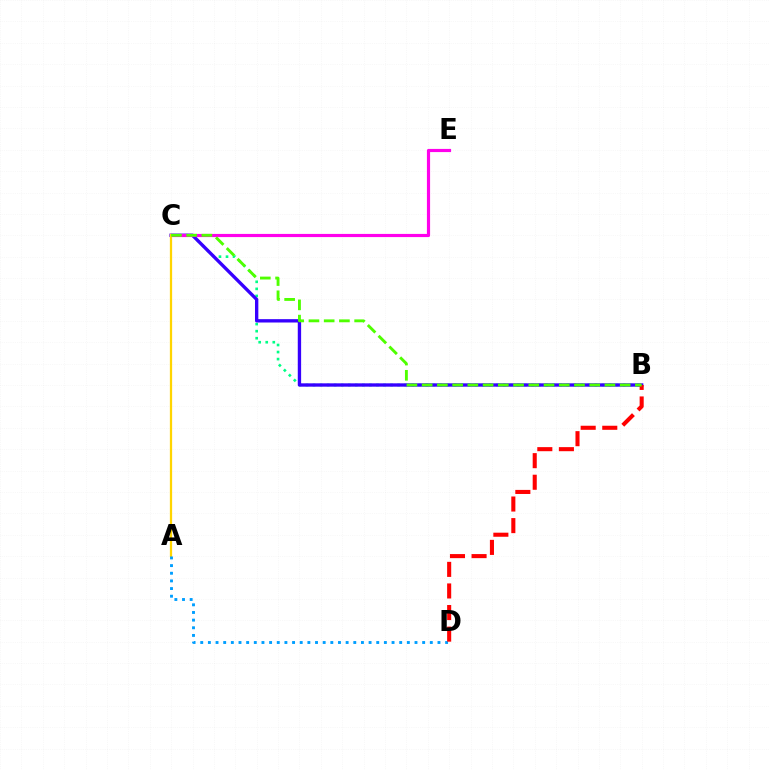{('B', 'C'): [{'color': '#00ff86', 'line_style': 'dotted', 'thickness': 1.91}, {'color': '#3700ff', 'line_style': 'solid', 'thickness': 2.41}, {'color': '#4fff00', 'line_style': 'dashed', 'thickness': 2.07}], ('C', 'E'): [{'color': '#ff00ed', 'line_style': 'solid', 'thickness': 2.28}], ('A', 'C'): [{'color': '#ffd500', 'line_style': 'solid', 'thickness': 1.63}], ('A', 'D'): [{'color': '#009eff', 'line_style': 'dotted', 'thickness': 2.08}], ('B', 'D'): [{'color': '#ff0000', 'line_style': 'dashed', 'thickness': 2.93}]}